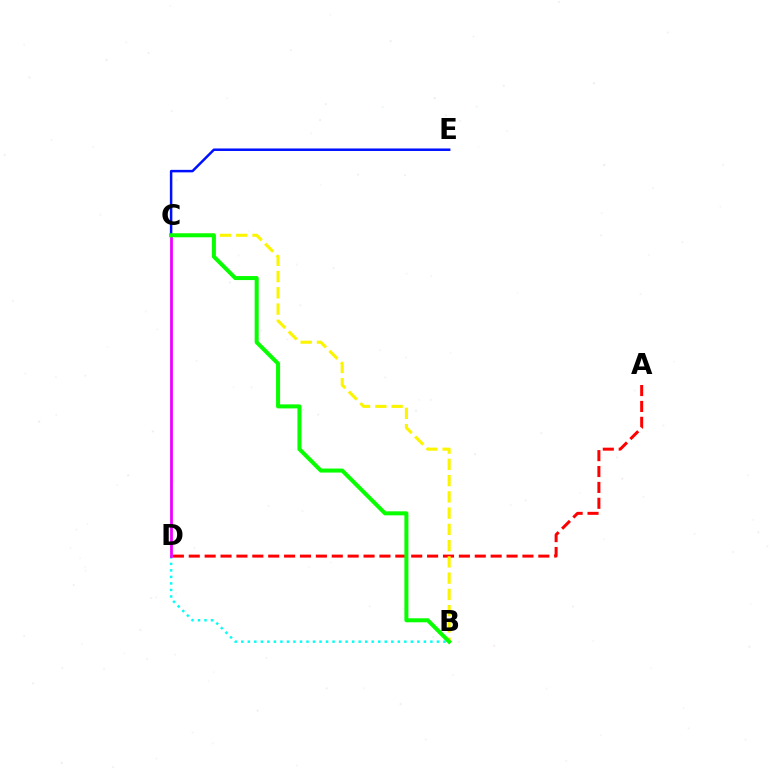{('A', 'D'): [{'color': '#ff0000', 'line_style': 'dashed', 'thickness': 2.16}], ('B', 'C'): [{'color': '#fcf500', 'line_style': 'dashed', 'thickness': 2.21}, {'color': '#08ff00', 'line_style': 'solid', 'thickness': 2.89}], ('C', 'E'): [{'color': '#0010ff', 'line_style': 'solid', 'thickness': 1.8}], ('B', 'D'): [{'color': '#00fff6', 'line_style': 'dotted', 'thickness': 1.77}], ('C', 'D'): [{'color': '#ee00ff', 'line_style': 'solid', 'thickness': 2.0}]}